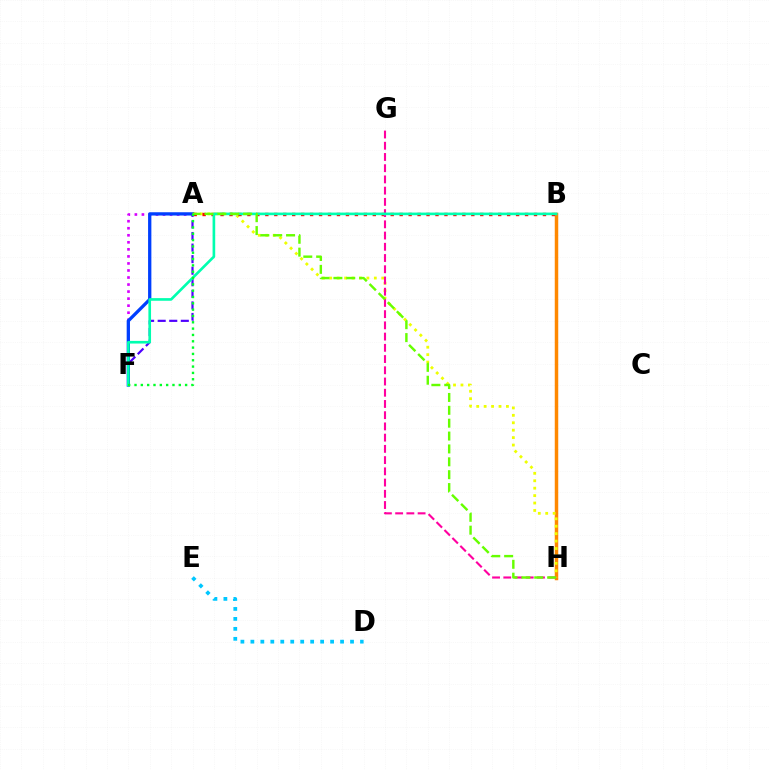{('B', 'H'): [{'color': '#ff8800', 'line_style': 'solid', 'thickness': 2.5}], ('A', 'H'): [{'color': '#eeff00', 'line_style': 'dotted', 'thickness': 2.02}, {'color': '#66ff00', 'line_style': 'dashed', 'thickness': 1.75}], ('A', 'F'): [{'color': '#d600ff', 'line_style': 'dotted', 'thickness': 1.91}, {'color': '#003fff', 'line_style': 'solid', 'thickness': 2.37}, {'color': '#4f00ff', 'line_style': 'dashed', 'thickness': 1.57}, {'color': '#00ff27', 'line_style': 'dotted', 'thickness': 1.72}], ('A', 'B'): [{'color': '#ff0000', 'line_style': 'dotted', 'thickness': 2.43}], ('G', 'H'): [{'color': '#ff00a0', 'line_style': 'dashed', 'thickness': 1.53}], ('B', 'F'): [{'color': '#00ffaf', 'line_style': 'solid', 'thickness': 1.9}], ('D', 'E'): [{'color': '#00c7ff', 'line_style': 'dotted', 'thickness': 2.71}]}